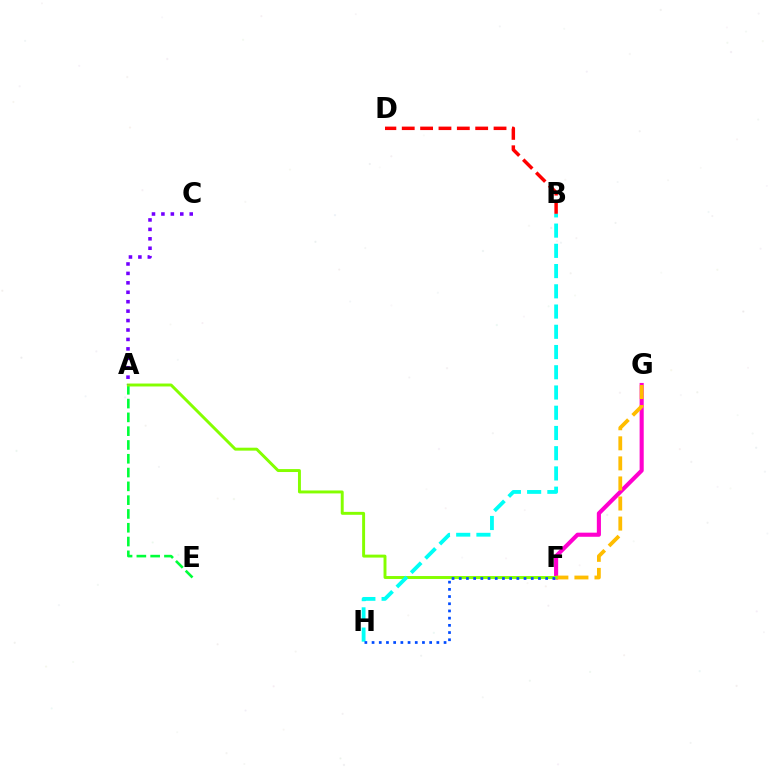{('B', 'D'): [{'color': '#ff0000', 'line_style': 'dashed', 'thickness': 2.49}], ('A', 'E'): [{'color': '#00ff39', 'line_style': 'dashed', 'thickness': 1.87}], ('F', 'G'): [{'color': '#ff00cf', 'line_style': 'solid', 'thickness': 2.96}, {'color': '#ffbd00', 'line_style': 'dashed', 'thickness': 2.73}], ('A', 'F'): [{'color': '#84ff00', 'line_style': 'solid', 'thickness': 2.12}], ('A', 'C'): [{'color': '#7200ff', 'line_style': 'dotted', 'thickness': 2.56}], ('B', 'H'): [{'color': '#00fff6', 'line_style': 'dashed', 'thickness': 2.75}], ('F', 'H'): [{'color': '#004bff', 'line_style': 'dotted', 'thickness': 1.96}]}